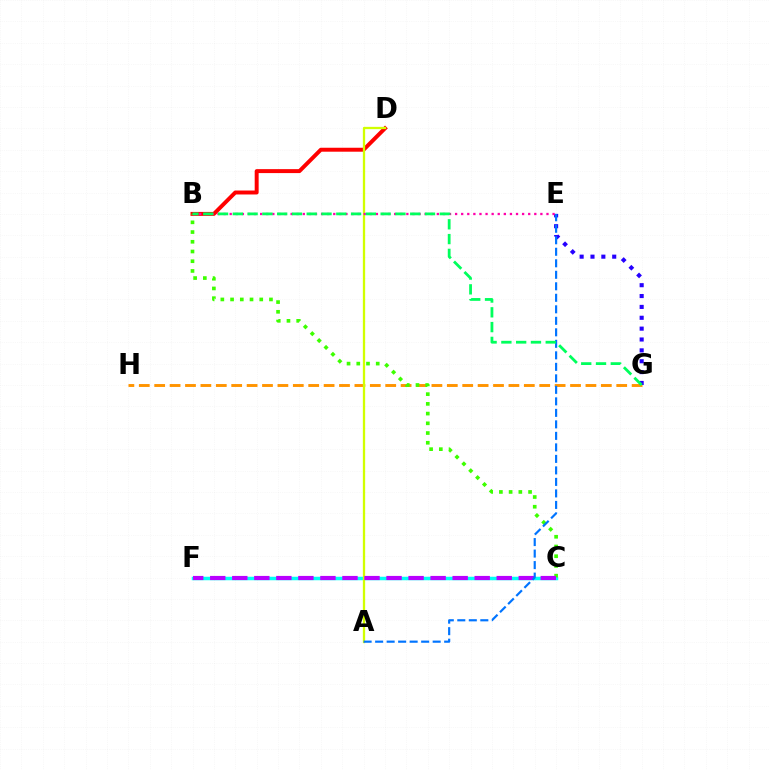{('G', 'H'): [{'color': '#ff9400', 'line_style': 'dashed', 'thickness': 2.09}], ('B', 'D'): [{'color': '#ff0000', 'line_style': 'solid', 'thickness': 2.85}], ('C', 'F'): [{'color': '#00fff6', 'line_style': 'solid', 'thickness': 2.52}, {'color': '#b900ff', 'line_style': 'dashed', 'thickness': 2.99}], ('B', 'C'): [{'color': '#3dff00', 'line_style': 'dotted', 'thickness': 2.64}], ('E', 'G'): [{'color': '#2500ff', 'line_style': 'dotted', 'thickness': 2.95}], ('A', 'D'): [{'color': '#d1ff00', 'line_style': 'solid', 'thickness': 1.65}], ('B', 'E'): [{'color': '#ff00ac', 'line_style': 'dotted', 'thickness': 1.66}], ('A', 'E'): [{'color': '#0074ff', 'line_style': 'dashed', 'thickness': 1.56}], ('B', 'G'): [{'color': '#00ff5c', 'line_style': 'dashed', 'thickness': 2.01}]}